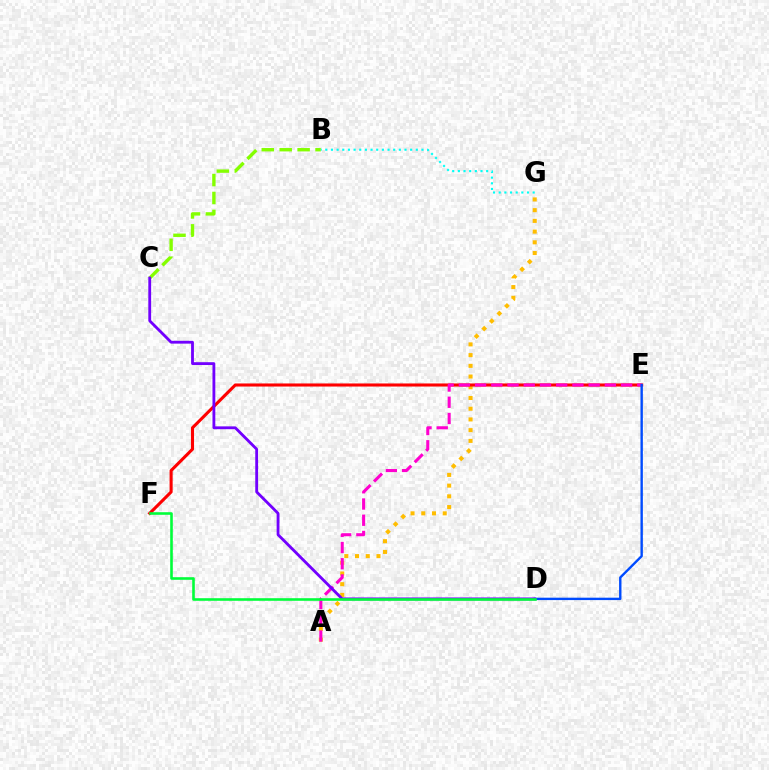{('A', 'G'): [{'color': '#ffbd00', 'line_style': 'dotted', 'thickness': 2.91}], ('E', 'F'): [{'color': '#ff0000', 'line_style': 'solid', 'thickness': 2.21}], ('A', 'E'): [{'color': '#ff00cf', 'line_style': 'dashed', 'thickness': 2.2}], ('B', 'C'): [{'color': '#84ff00', 'line_style': 'dashed', 'thickness': 2.43}], ('B', 'G'): [{'color': '#00fff6', 'line_style': 'dotted', 'thickness': 1.54}], ('D', 'E'): [{'color': '#004bff', 'line_style': 'solid', 'thickness': 1.72}], ('C', 'D'): [{'color': '#7200ff', 'line_style': 'solid', 'thickness': 2.03}], ('D', 'F'): [{'color': '#00ff39', 'line_style': 'solid', 'thickness': 1.87}]}